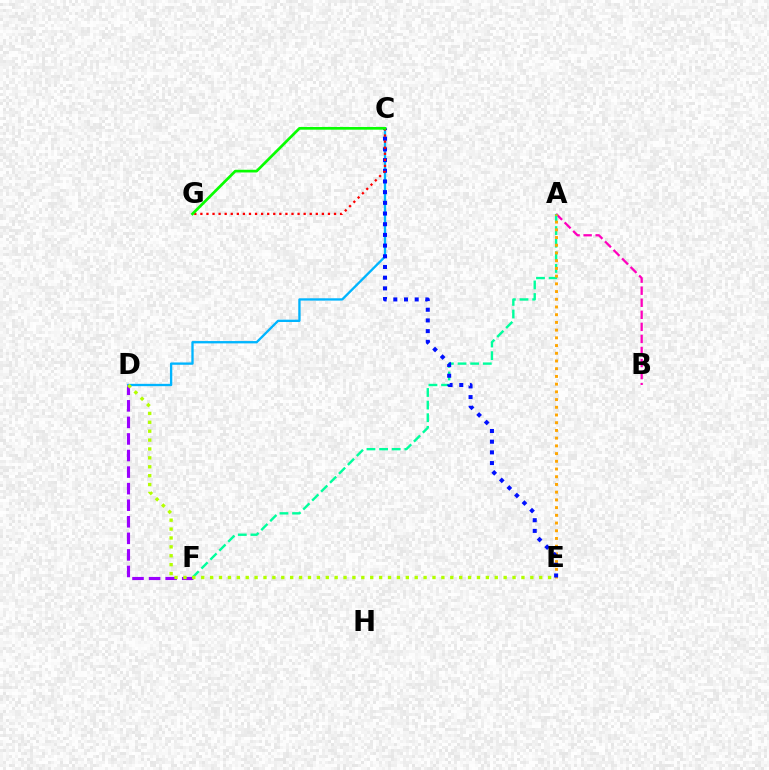{('A', 'B'): [{'color': '#ff00bd', 'line_style': 'dashed', 'thickness': 1.64}], ('C', 'D'): [{'color': '#00b5ff', 'line_style': 'solid', 'thickness': 1.68}], ('D', 'F'): [{'color': '#9b00ff', 'line_style': 'dashed', 'thickness': 2.25}], ('A', 'F'): [{'color': '#00ff9d', 'line_style': 'dashed', 'thickness': 1.71}], ('D', 'E'): [{'color': '#b3ff00', 'line_style': 'dotted', 'thickness': 2.42}], ('A', 'E'): [{'color': '#ffa500', 'line_style': 'dotted', 'thickness': 2.1}], ('C', 'E'): [{'color': '#0010ff', 'line_style': 'dotted', 'thickness': 2.9}], ('C', 'G'): [{'color': '#ff0000', 'line_style': 'dotted', 'thickness': 1.65}, {'color': '#08ff00', 'line_style': 'solid', 'thickness': 1.95}]}